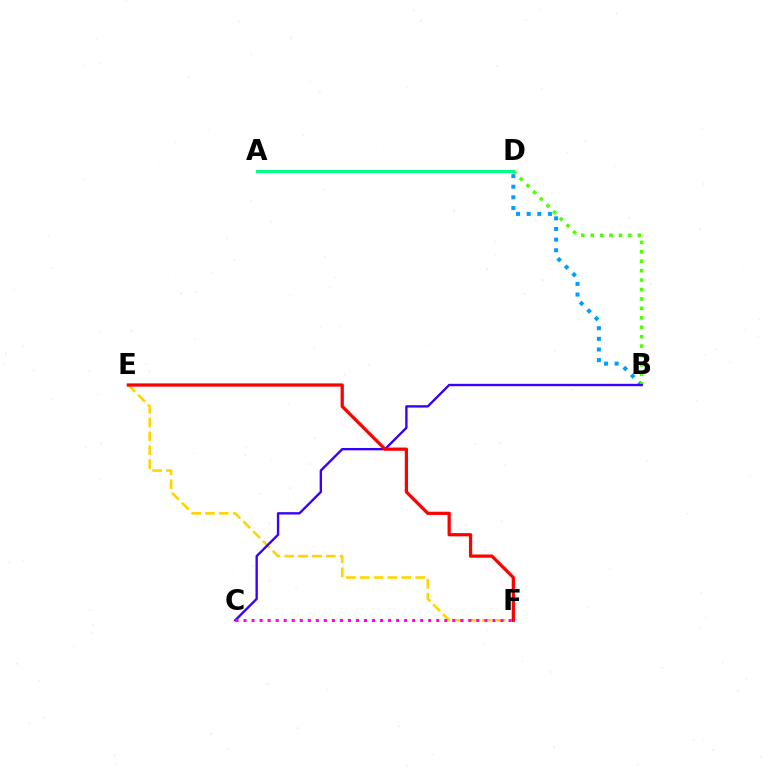{('B', 'D'): [{'color': '#009eff', 'line_style': 'dotted', 'thickness': 2.89}, {'color': '#4fff00', 'line_style': 'dotted', 'thickness': 2.56}], ('E', 'F'): [{'color': '#ffd500', 'line_style': 'dashed', 'thickness': 1.88}, {'color': '#ff0000', 'line_style': 'solid', 'thickness': 2.33}], ('A', 'D'): [{'color': '#00ff86', 'line_style': 'solid', 'thickness': 2.23}], ('B', 'C'): [{'color': '#3700ff', 'line_style': 'solid', 'thickness': 1.7}], ('C', 'F'): [{'color': '#ff00ed', 'line_style': 'dotted', 'thickness': 2.18}]}